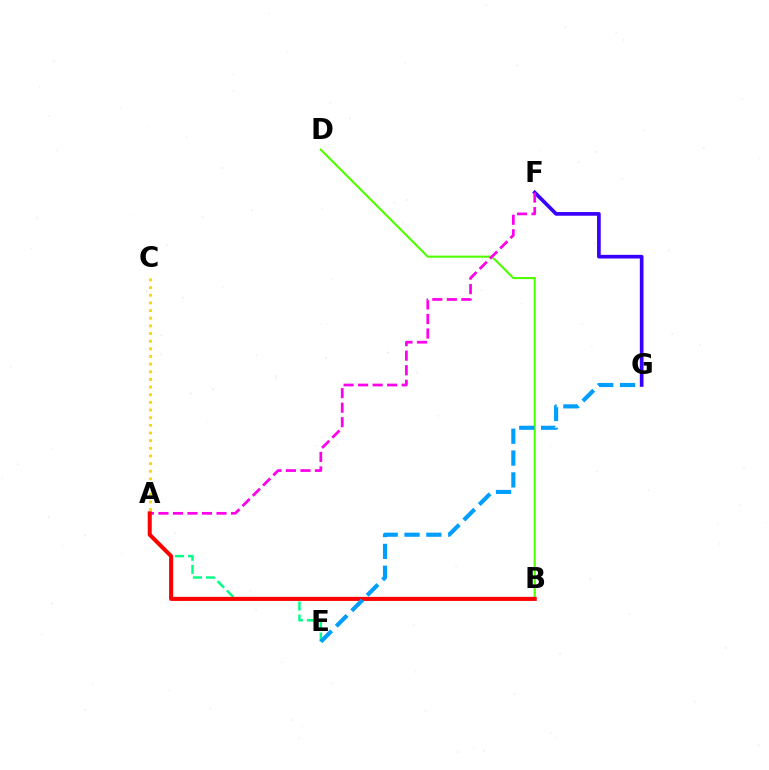{('F', 'G'): [{'color': '#3700ff', 'line_style': 'solid', 'thickness': 2.64}], ('A', 'E'): [{'color': '#00ff86', 'line_style': 'dashed', 'thickness': 1.78}], ('B', 'D'): [{'color': '#4fff00', 'line_style': 'solid', 'thickness': 1.52}], ('A', 'F'): [{'color': '#ff00ed', 'line_style': 'dashed', 'thickness': 1.97}], ('A', 'B'): [{'color': '#ff0000', 'line_style': 'solid', 'thickness': 2.91}], ('A', 'C'): [{'color': '#ffd500', 'line_style': 'dotted', 'thickness': 2.08}], ('E', 'G'): [{'color': '#009eff', 'line_style': 'dashed', 'thickness': 2.97}]}